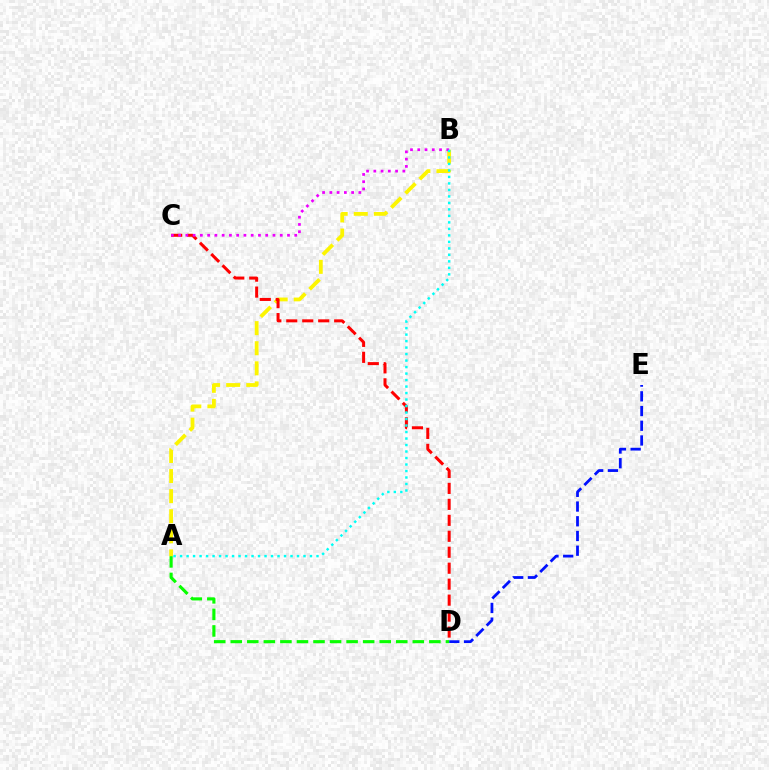{('D', 'E'): [{'color': '#0010ff', 'line_style': 'dashed', 'thickness': 2.0}], ('A', 'D'): [{'color': '#08ff00', 'line_style': 'dashed', 'thickness': 2.25}], ('A', 'B'): [{'color': '#fcf500', 'line_style': 'dashed', 'thickness': 2.73}, {'color': '#00fff6', 'line_style': 'dotted', 'thickness': 1.76}], ('C', 'D'): [{'color': '#ff0000', 'line_style': 'dashed', 'thickness': 2.17}], ('B', 'C'): [{'color': '#ee00ff', 'line_style': 'dotted', 'thickness': 1.97}]}